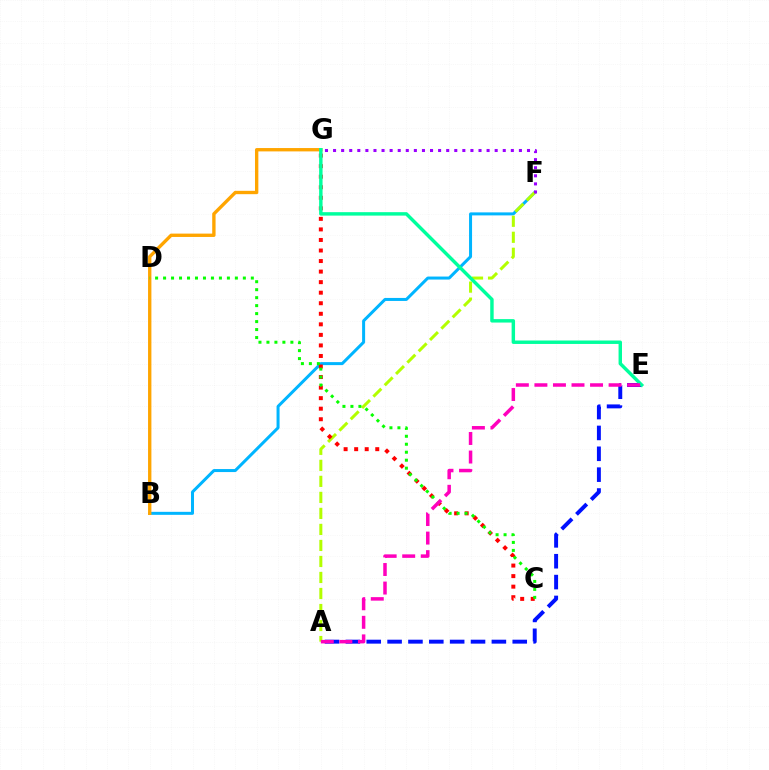{('B', 'F'): [{'color': '#00b5ff', 'line_style': 'solid', 'thickness': 2.16}], ('B', 'G'): [{'color': '#ffa500', 'line_style': 'solid', 'thickness': 2.41}], ('A', 'E'): [{'color': '#0010ff', 'line_style': 'dashed', 'thickness': 2.83}, {'color': '#ff00bd', 'line_style': 'dashed', 'thickness': 2.52}], ('A', 'F'): [{'color': '#b3ff00', 'line_style': 'dashed', 'thickness': 2.18}], ('C', 'G'): [{'color': '#ff0000', 'line_style': 'dotted', 'thickness': 2.87}], ('E', 'G'): [{'color': '#00ff9d', 'line_style': 'solid', 'thickness': 2.48}], ('C', 'D'): [{'color': '#08ff00', 'line_style': 'dotted', 'thickness': 2.17}], ('F', 'G'): [{'color': '#9b00ff', 'line_style': 'dotted', 'thickness': 2.2}]}